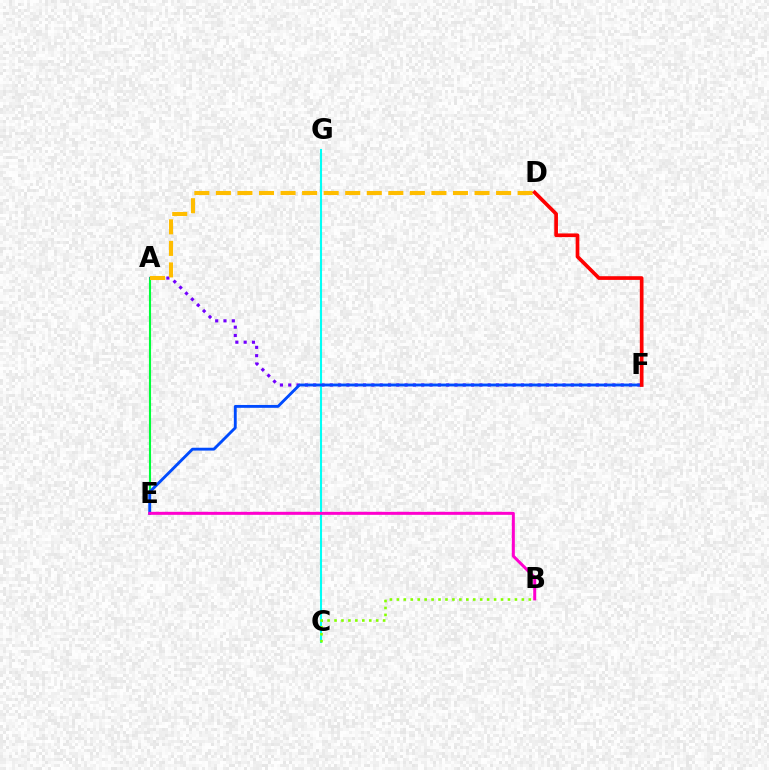{('A', 'E'): [{'color': '#00ff39', 'line_style': 'solid', 'thickness': 1.52}], ('A', 'F'): [{'color': '#7200ff', 'line_style': 'dotted', 'thickness': 2.26}], ('C', 'G'): [{'color': '#00fff6', 'line_style': 'solid', 'thickness': 1.5}], ('A', 'D'): [{'color': '#ffbd00', 'line_style': 'dashed', 'thickness': 2.93}], ('B', 'C'): [{'color': '#84ff00', 'line_style': 'dotted', 'thickness': 1.89}], ('E', 'F'): [{'color': '#004bff', 'line_style': 'solid', 'thickness': 2.06}], ('D', 'F'): [{'color': '#ff0000', 'line_style': 'solid', 'thickness': 2.65}], ('B', 'E'): [{'color': '#ff00cf', 'line_style': 'solid', 'thickness': 2.16}]}